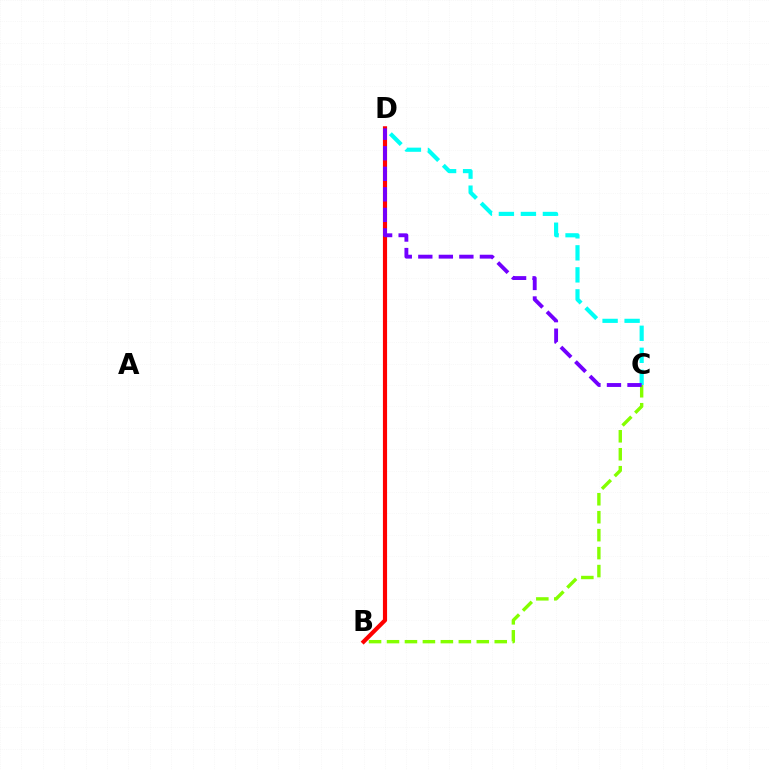{('B', 'C'): [{'color': '#84ff00', 'line_style': 'dashed', 'thickness': 2.44}], ('C', 'D'): [{'color': '#00fff6', 'line_style': 'dashed', 'thickness': 2.99}, {'color': '#7200ff', 'line_style': 'dashed', 'thickness': 2.79}], ('B', 'D'): [{'color': '#ff0000', 'line_style': 'solid', 'thickness': 2.99}]}